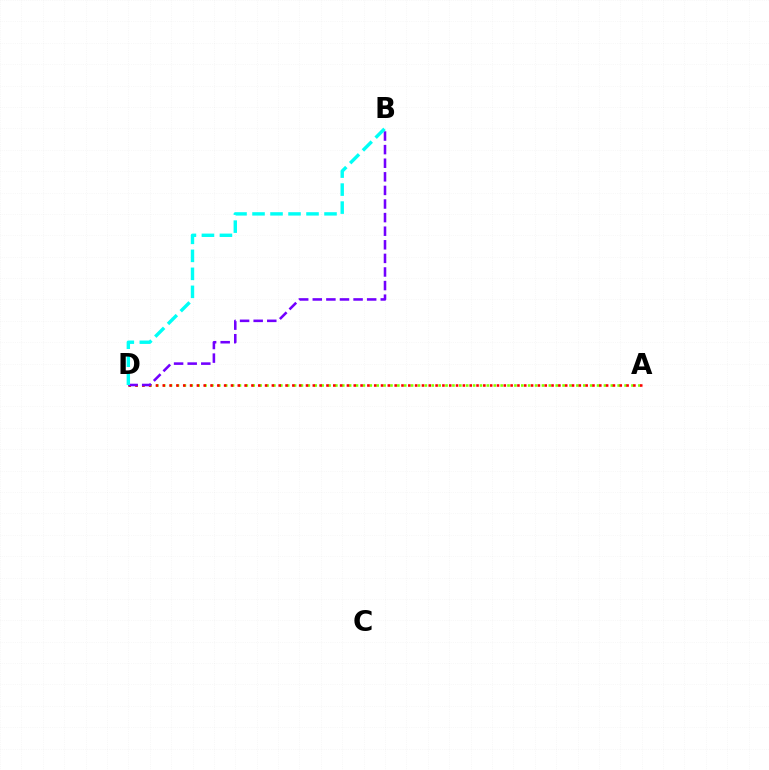{('A', 'D'): [{'color': '#84ff00', 'line_style': 'dotted', 'thickness': 1.87}, {'color': '#ff0000', 'line_style': 'dotted', 'thickness': 1.85}], ('B', 'D'): [{'color': '#7200ff', 'line_style': 'dashed', 'thickness': 1.85}, {'color': '#00fff6', 'line_style': 'dashed', 'thickness': 2.44}]}